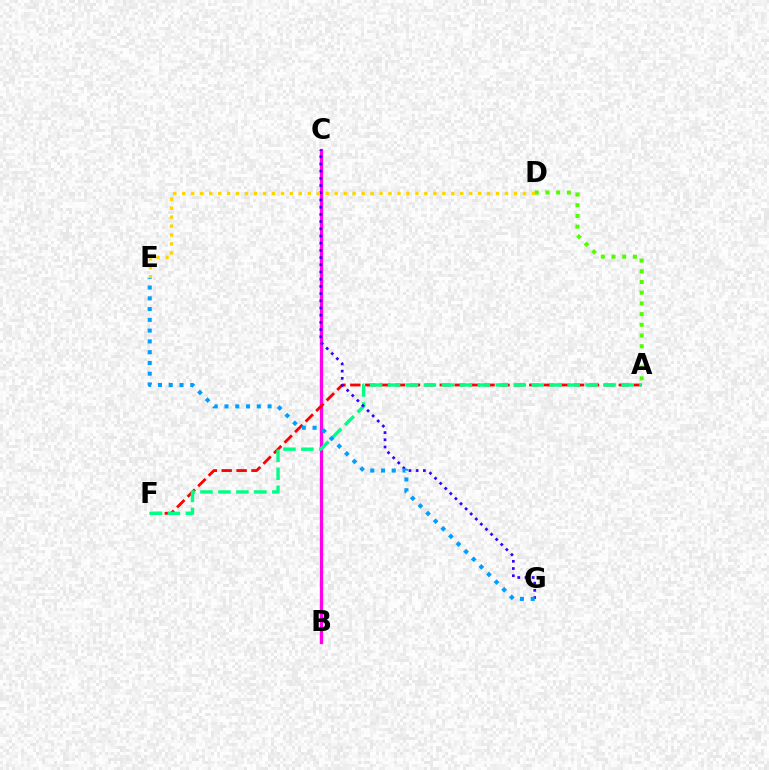{('A', 'D'): [{'color': '#4fff00', 'line_style': 'dotted', 'thickness': 2.91}], ('B', 'C'): [{'color': '#ff00ed', 'line_style': 'solid', 'thickness': 2.35}], ('A', 'F'): [{'color': '#ff0000', 'line_style': 'dashed', 'thickness': 2.03}, {'color': '#00ff86', 'line_style': 'dashed', 'thickness': 2.44}], ('C', 'G'): [{'color': '#3700ff', 'line_style': 'dotted', 'thickness': 1.96}], ('D', 'E'): [{'color': '#ffd500', 'line_style': 'dotted', 'thickness': 2.44}], ('E', 'G'): [{'color': '#009eff', 'line_style': 'dotted', 'thickness': 2.93}]}